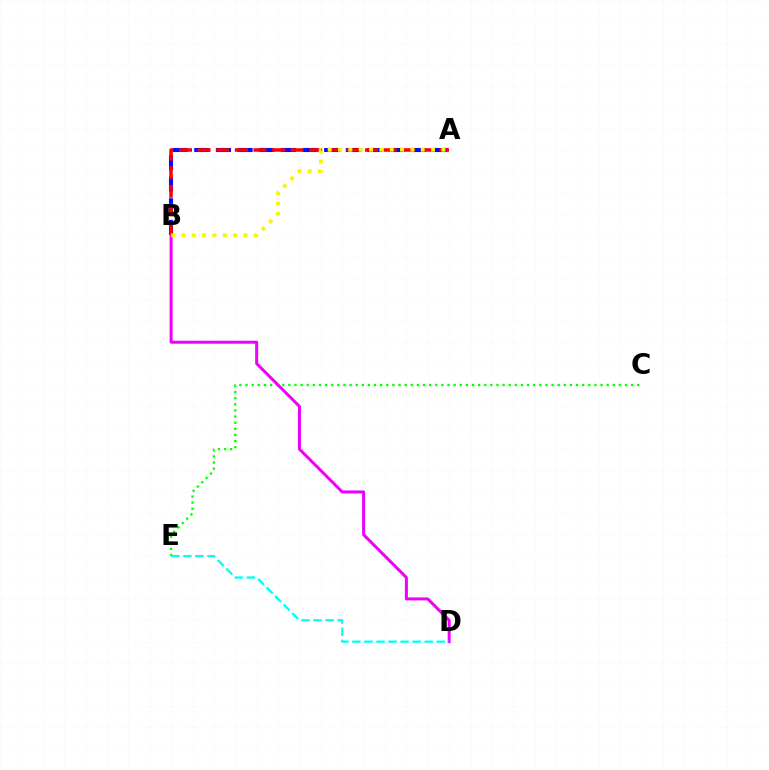{('A', 'B'): [{'color': '#0010ff', 'line_style': 'dashed', 'thickness': 2.94}, {'color': '#ff0000', 'line_style': 'dashed', 'thickness': 2.53}, {'color': '#fcf500', 'line_style': 'dotted', 'thickness': 2.81}], ('C', 'E'): [{'color': '#08ff00', 'line_style': 'dotted', 'thickness': 1.66}], ('B', 'D'): [{'color': '#ee00ff', 'line_style': 'solid', 'thickness': 2.16}], ('D', 'E'): [{'color': '#00fff6', 'line_style': 'dashed', 'thickness': 1.64}]}